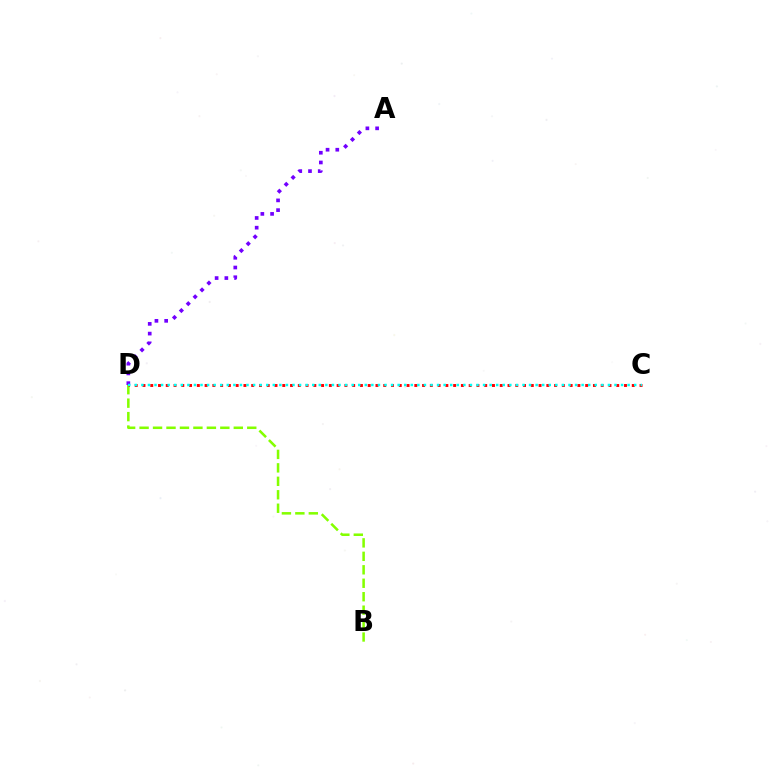{('A', 'D'): [{'color': '#7200ff', 'line_style': 'dotted', 'thickness': 2.65}], ('B', 'D'): [{'color': '#84ff00', 'line_style': 'dashed', 'thickness': 1.83}], ('C', 'D'): [{'color': '#ff0000', 'line_style': 'dotted', 'thickness': 2.11}, {'color': '#00fff6', 'line_style': 'dotted', 'thickness': 1.79}]}